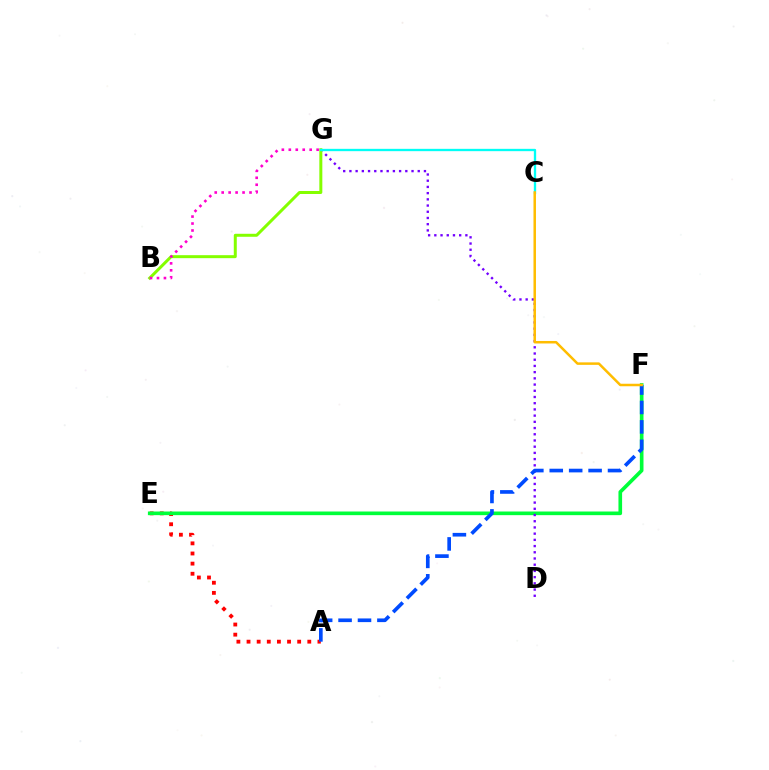{('A', 'E'): [{'color': '#ff0000', 'line_style': 'dotted', 'thickness': 2.75}], ('E', 'F'): [{'color': '#00ff39', 'line_style': 'solid', 'thickness': 2.63}], ('D', 'G'): [{'color': '#7200ff', 'line_style': 'dotted', 'thickness': 1.69}], ('B', 'G'): [{'color': '#84ff00', 'line_style': 'solid', 'thickness': 2.16}, {'color': '#ff00cf', 'line_style': 'dotted', 'thickness': 1.89}], ('C', 'G'): [{'color': '#00fff6', 'line_style': 'solid', 'thickness': 1.68}], ('A', 'F'): [{'color': '#004bff', 'line_style': 'dashed', 'thickness': 2.64}], ('C', 'F'): [{'color': '#ffbd00', 'line_style': 'solid', 'thickness': 1.8}]}